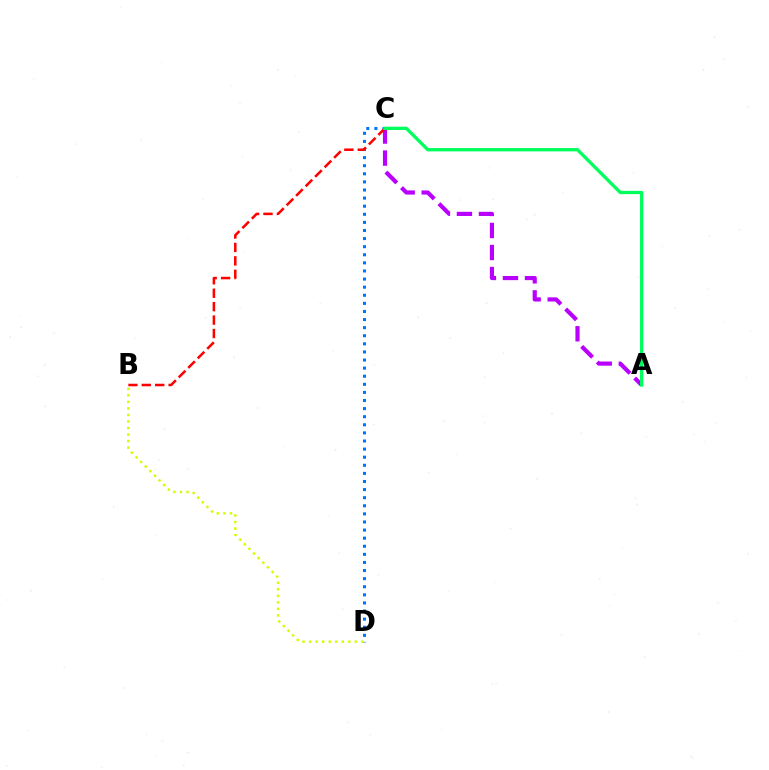{('A', 'C'): [{'color': '#b900ff', 'line_style': 'dashed', 'thickness': 2.99}, {'color': '#00ff5c', 'line_style': 'solid', 'thickness': 2.38}], ('C', 'D'): [{'color': '#0074ff', 'line_style': 'dotted', 'thickness': 2.2}], ('B', 'D'): [{'color': '#d1ff00', 'line_style': 'dotted', 'thickness': 1.78}], ('B', 'C'): [{'color': '#ff0000', 'line_style': 'dashed', 'thickness': 1.82}]}